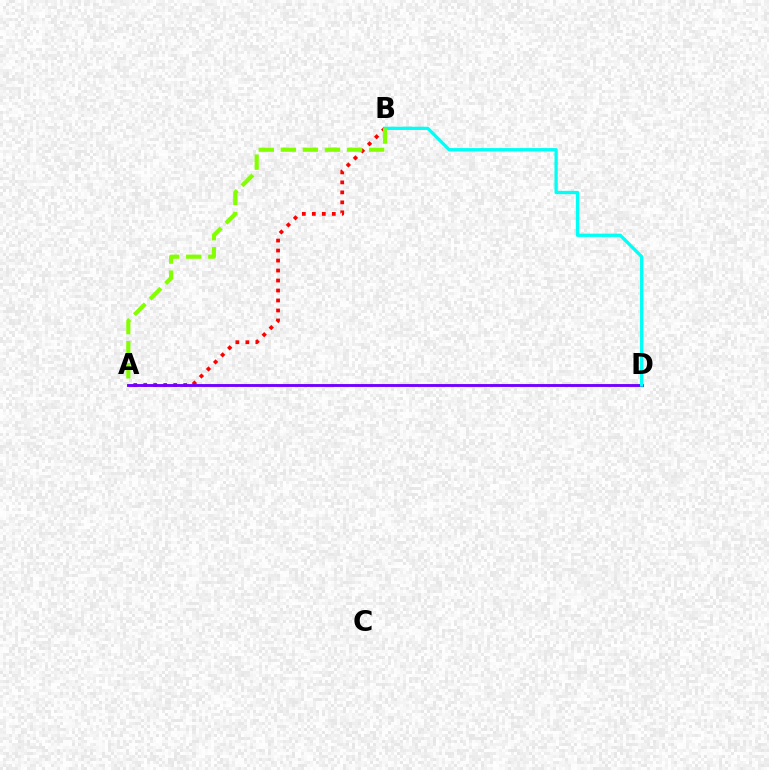{('A', 'B'): [{'color': '#ff0000', 'line_style': 'dotted', 'thickness': 2.71}, {'color': '#84ff00', 'line_style': 'dashed', 'thickness': 3.0}], ('A', 'D'): [{'color': '#7200ff', 'line_style': 'solid', 'thickness': 2.07}], ('B', 'D'): [{'color': '#00fff6', 'line_style': 'solid', 'thickness': 2.36}]}